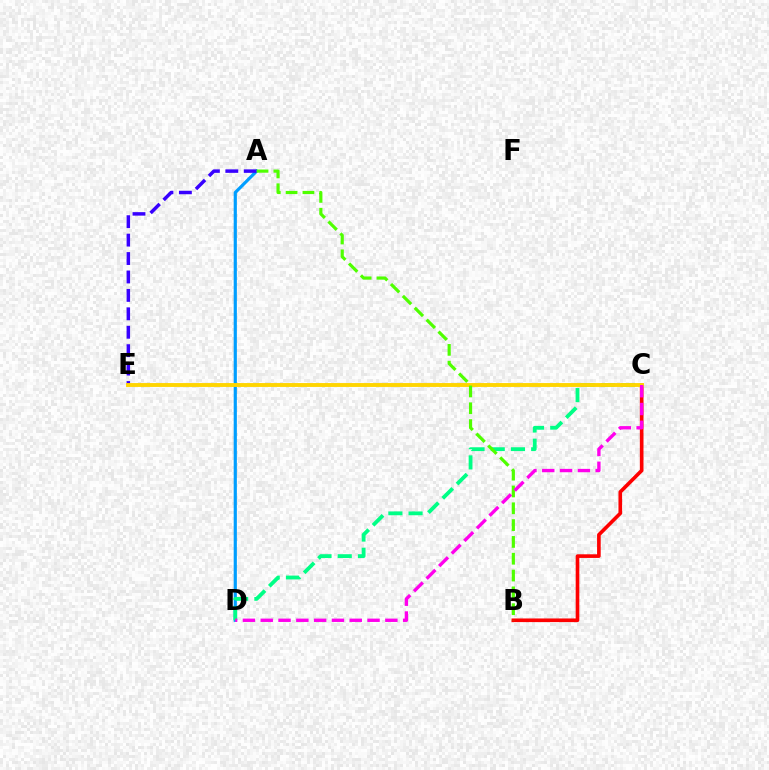{('A', 'D'): [{'color': '#009eff', 'line_style': 'solid', 'thickness': 2.29}], ('B', 'C'): [{'color': '#ff0000', 'line_style': 'solid', 'thickness': 2.62}], ('A', 'E'): [{'color': '#3700ff', 'line_style': 'dashed', 'thickness': 2.5}], ('C', 'D'): [{'color': '#00ff86', 'line_style': 'dashed', 'thickness': 2.75}, {'color': '#ff00ed', 'line_style': 'dashed', 'thickness': 2.42}], ('C', 'E'): [{'color': '#ffd500', 'line_style': 'solid', 'thickness': 2.8}], ('A', 'B'): [{'color': '#4fff00', 'line_style': 'dashed', 'thickness': 2.28}]}